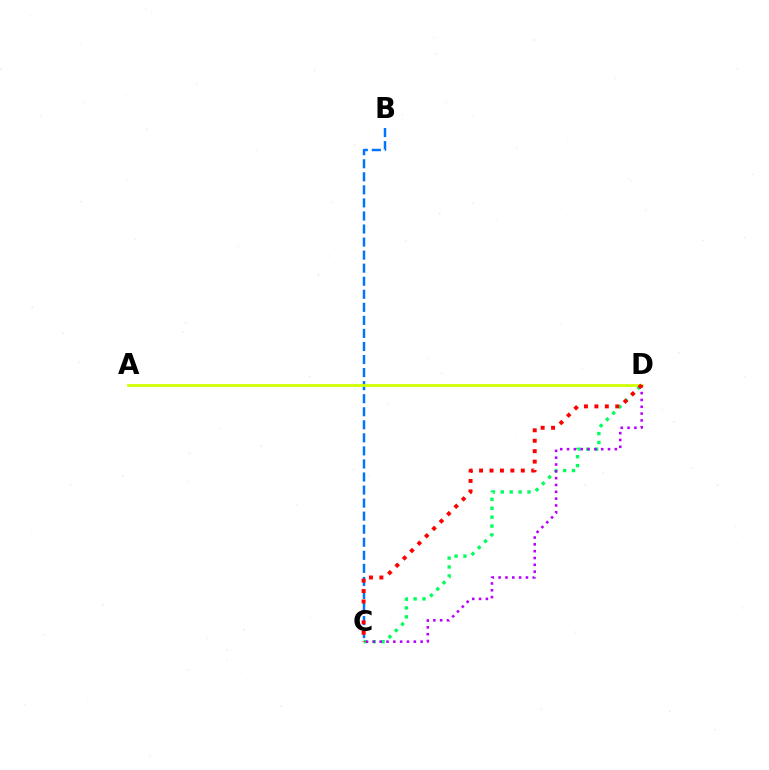{('C', 'D'): [{'color': '#00ff5c', 'line_style': 'dotted', 'thickness': 2.42}, {'color': '#b900ff', 'line_style': 'dotted', 'thickness': 1.85}, {'color': '#ff0000', 'line_style': 'dotted', 'thickness': 2.84}], ('B', 'C'): [{'color': '#0074ff', 'line_style': 'dashed', 'thickness': 1.77}], ('A', 'D'): [{'color': '#d1ff00', 'line_style': 'solid', 'thickness': 1.99}]}